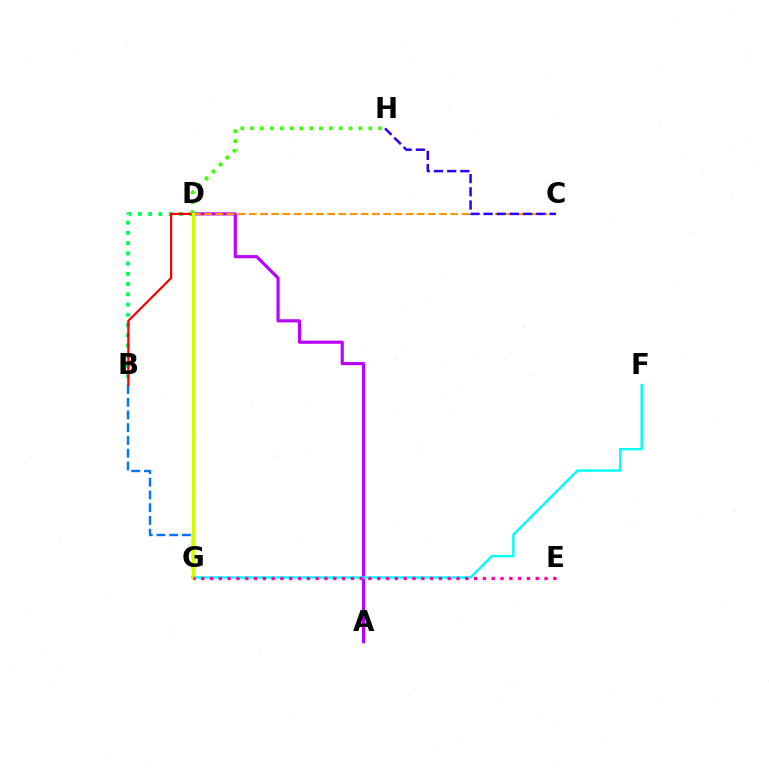{('A', 'D'): [{'color': '#b900ff', 'line_style': 'solid', 'thickness': 2.27}], ('C', 'D'): [{'color': '#ff9400', 'line_style': 'dashed', 'thickness': 1.52}], ('B', 'G'): [{'color': '#0074ff', 'line_style': 'dashed', 'thickness': 1.73}], ('B', 'D'): [{'color': '#00ff5c', 'line_style': 'dotted', 'thickness': 2.78}, {'color': '#ff0000', 'line_style': 'solid', 'thickness': 1.59}], ('C', 'H'): [{'color': '#2500ff', 'line_style': 'dashed', 'thickness': 1.79}], ('F', 'G'): [{'color': '#00fff6', 'line_style': 'solid', 'thickness': 1.74}], ('D', 'H'): [{'color': '#3dff00', 'line_style': 'dotted', 'thickness': 2.68}], ('D', 'G'): [{'color': '#d1ff00', 'line_style': 'solid', 'thickness': 2.22}], ('E', 'G'): [{'color': '#ff00ac', 'line_style': 'dotted', 'thickness': 2.39}]}